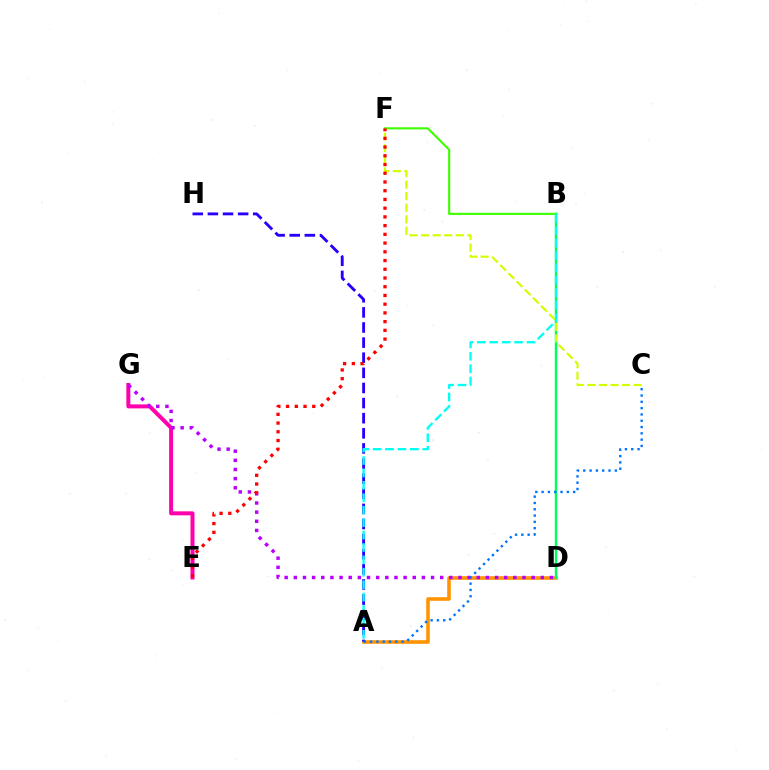{('B', 'F'): [{'color': '#3dff00', 'line_style': 'solid', 'thickness': 1.52}], ('A', 'D'): [{'color': '#ff9400', 'line_style': 'solid', 'thickness': 2.59}], ('E', 'G'): [{'color': '#ff00ac', 'line_style': 'solid', 'thickness': 2.86}], ('D', 'G'): [{'color': '#b900ff', 'line_style': 'dotted', 'thickness': 2.49}], ('A', 'H'): [{'color': '#2500ff', 'line_style': 'dashed', 'thickness': 2.05}], ('B', 'D'): [{'color': '#00ff5c', 'line_style': 'solid', 'thickness': 1.75}], ('A', 'C'): [{'color': '#0074ff', 'line_style': 'dotted', 'thickness': 1.71}], ('C', 'F'): [{'color': '#d1ff00', 'line_style': 'dashed', 'thickness': 1.57}], ('A', 'B'): [{'color': '#00fff6', 'line_style': 'dashed', 'thickness': 1.69}], ('E', 'F'): [{'color': '#ff0000', 'line_style': 'dotted', 'thickness': 2.37}]}